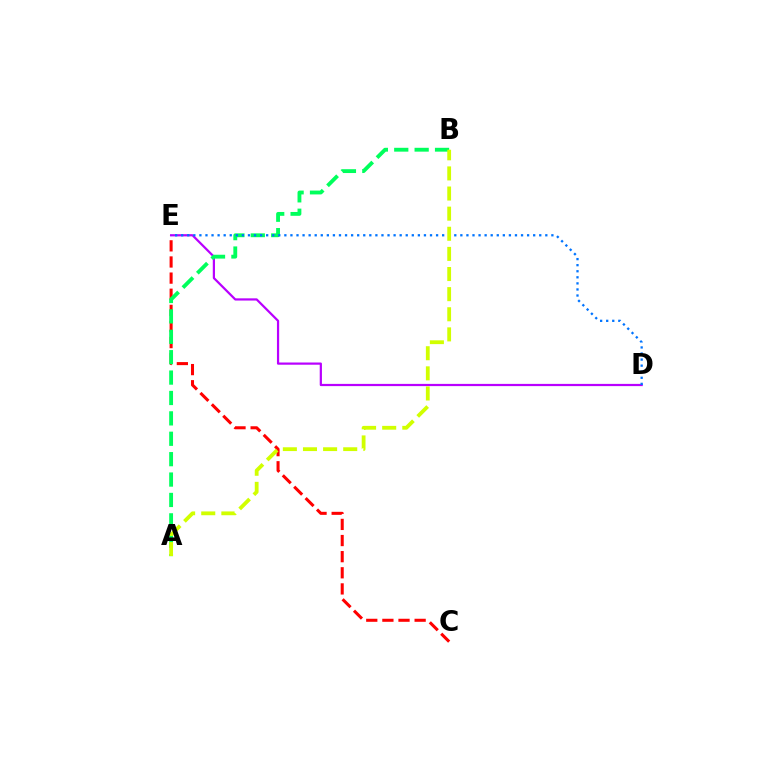{('C', 'E'): [{'color': '#ff0000', 'line_style': 'dashed', 'thickness': 2.19}], ('D', 'E'): [{'color': '#b900ff', 'line_style': 'solid', 'thickness': 1.6}, {'color': '#0074ff', 'line_style': 'dotted', 'thickness': 1.65}], ('A', 'B'): [{'color': '#00ff5c', 'line_style': 'dashed', 'thickness': 2.77}, {'color': '#d1ff00', 'line_style': 'dashed', 'thickness': 2.73}]}